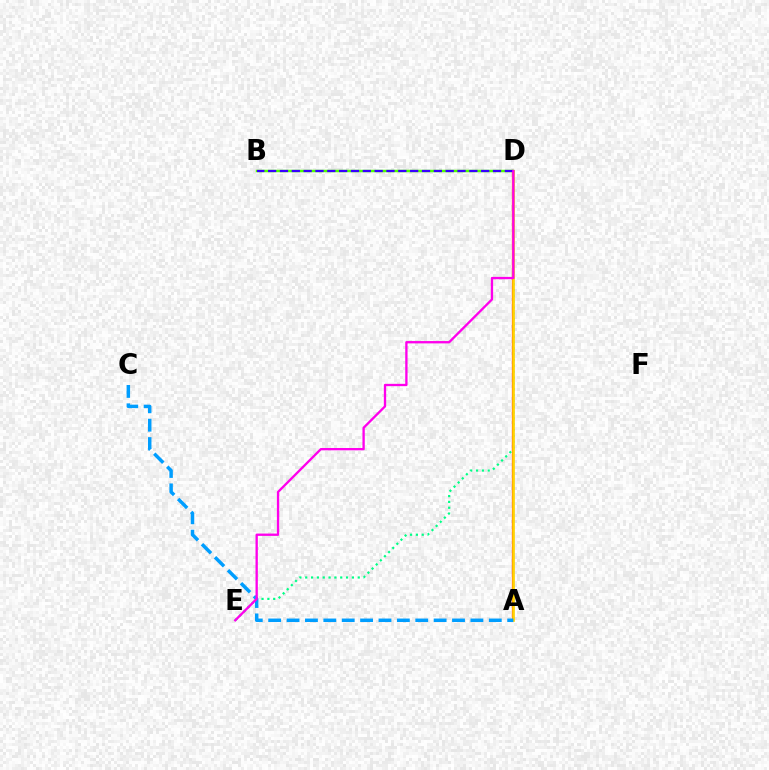{('D', 'E'): [{'color': '#00ff86', 'line_style': 'dotted', 'thickness': 1.59}, {'color': '#ff00ed', 'line_style': 'solid', 'thickness': 1.68}], ('A', 'D'): [{'color': '#ff0000', 'line_style': 'solid', 'thickness': 1.6}, {'color': '#ffd500', 'line_style': 'solid', 'thickness': 1.9}], ('B', 'D'): [{'color': '#4fff00', 'line_style': 'solid', 'thickness': 1.79}, {'color': '#3700ff', 'line_style': 'dashed', 'thickness': 1.61}], ('A', 'C'): [{'color': '#009eff', 'line_style': 'dashed', 'thickness': 2.5}]}